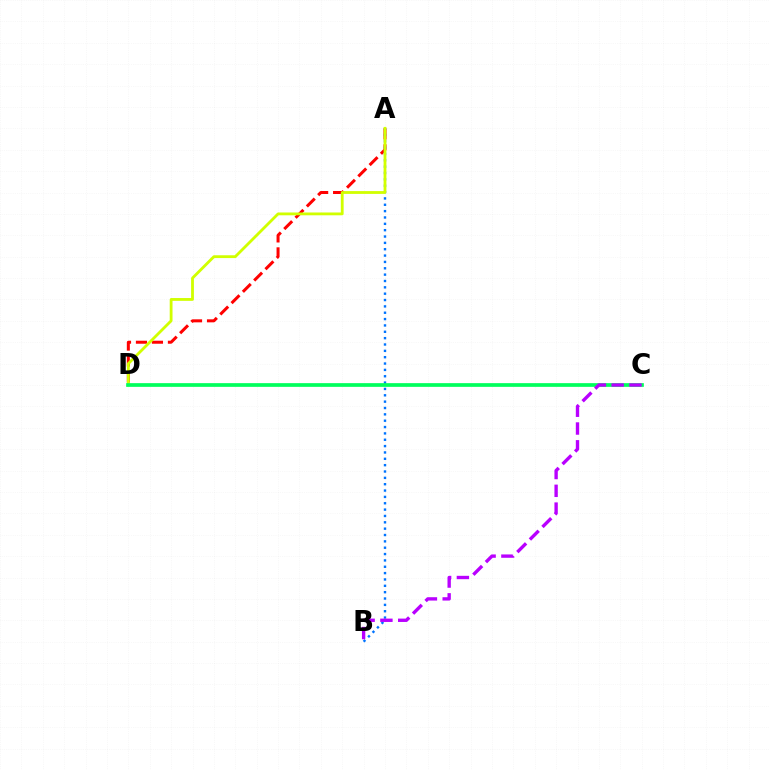{('A', 'D'): [{'color': '#ff0000', 'line_style': 'dashed', 'thickness': 2.17}, {'color': '#d1ff00', 'line_style': 'solid', 'thickness': 2.03}], ('A', 'B'): [{'color': '#0074ff', 'line_style': 'dotted', 'thickness': 1.73}], ('C', 'D'): [{'color': '#00ff5c', 'line_style': 'solid', 'thickness': 2.67}], ('B', 'C'): [{'color': '#b900ff', 'line_style': 'dashed', 'thickness': 2.42}]}